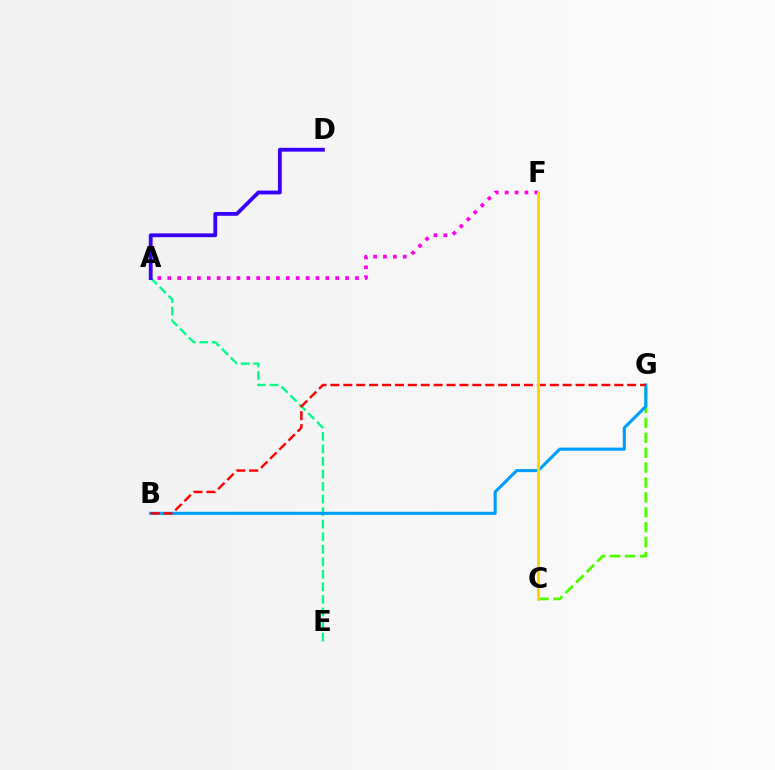{('A', 'E'): [{'color': '#00ff86', 'line_style': 'dashed', 'thickness': 1.7}], ('C', 'G'): [{'color': '#4fff00', 'line_style': 'dashed', 'thickness': 2.02}], ('B', 'G'): [{'color': '#009eff', 'line_style': 'solid', 'thickness': 2.24}, {'color': '#ff0000', 'line_style': 'dashed', 'thickness': 1.75}], ('A', 'F'): [{'color': '#ff00ed', 'line_style': 'dotted', 'thickness': 2.68}], ('C', 'F'): [{'color': '#ffd500', 'line_style': 'solid', 'thickness': 2.1}], ('A', 'D'): [{'color': '#3700ff', 'line_style': 'solid', 'thickness': 2.74}]}